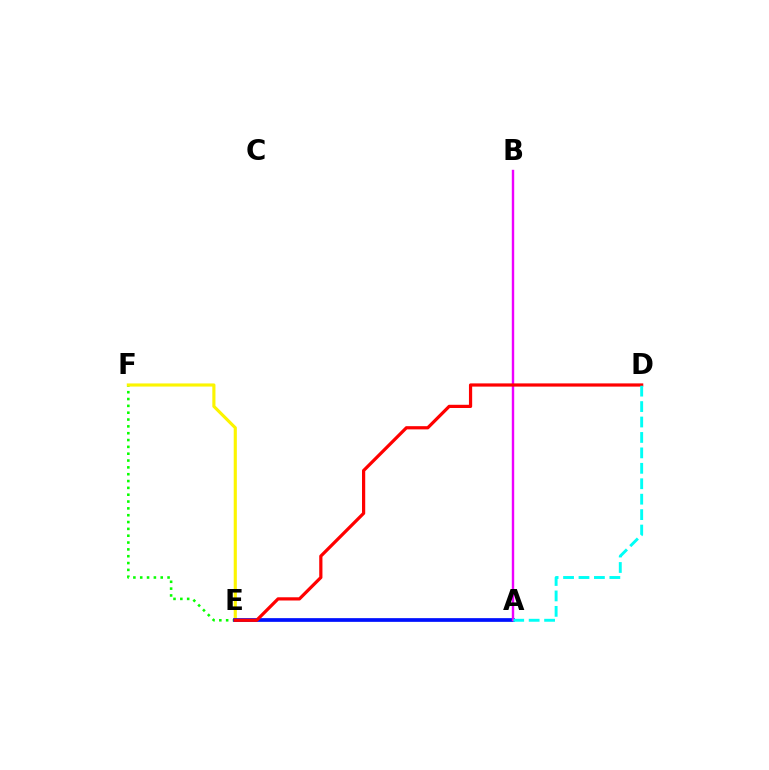{('E', 'F'): [{'color': '#08ff00', 'line_style': 'dotted', 'thickness': 1.86}, {'color': '#fcf500', 'line_style': 'solid', 'thickness': 2.25}], ('A', 'E'): [{'color': '#0010ff', 'line_style': 'solid', 'thickness': 2.67}], ('A', 'B'): [{'color': '#ee00ff', 'line_style': 'solid', 'thickness': 1.73}], ('D', 'E'): [{'color': '#ff0000', 'line_style': 'solid', 'thickness': 2.31}], ('A', 'D'): [{'color': '#00fff6', 'line_style': 'dashed', 'thickness': 2.1}]}